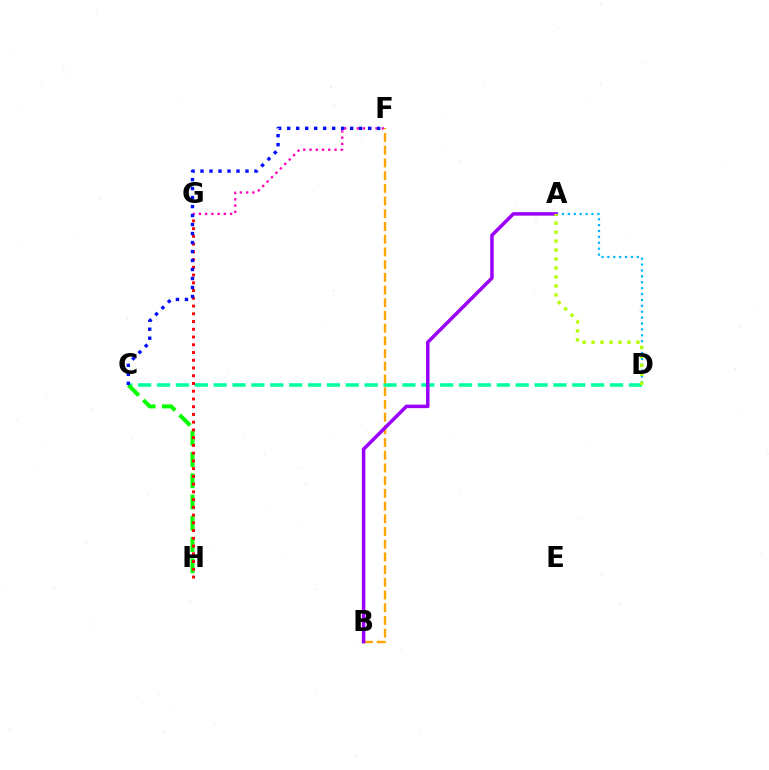{('A', 'D'): [{'color': '#00b5ff', 'line_style': 'dotted', 'thickness': 1.6}, {'color': '#b3ff00', 'line_style': 'dotted', 'thickness': 2.44}], ('C', 'D'): [{'color': '#00ff9d', 'line_style': 'dashed', 'thickness': 2.56}], ('C', 'H'): [{'color': '#08ff00', 'line_style': 'dashed', 'thickness': 2.89}], ('F', 'G'): [{'color': '#ff00bd', 'line_style': 'dotted', 'thickness': 1.7}], ('B', 'F'): [{'color': '#ffa500', 'line_style': 'dashed', 'thickness': 1.73}], ('G', 'H'): [{'color': '#ff0000', 'line_style': 'dotted', 'thickness': 2.1}], ('C', 'F'): [{'color': '#0010ff', 'line_style': 'dotted', 'thickness': 2.44}], ('A', 'B'): [{'color': '#9b00ff', 'line_style': 'solid', 'thickness': 2.52}]}